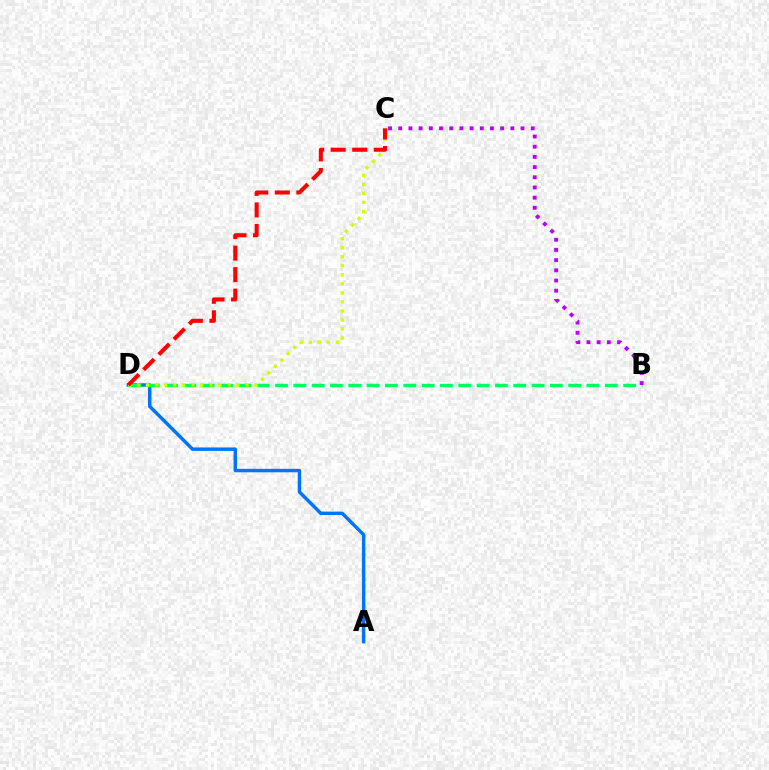{('A', 'D'): [{'color': '#0074ff', 'line_style': 'solid', 'thickness': 2.48}], ('B', 'D'): [{'color': '#00ff5c', 'line_style': 'dashed', 'thickness': 2.49}], ('C', 'D'): [{'color': '#d1ff00', 'line_style': 'dotted', 'thickness': 2.45}, {'color': '#ff0000', 'line_style': 'dashed', 'thickness': 2.92}], ('B', 'C'): [{'color': '#b900ff', 'line_style': 'dotted', 'thickness': 2.77}]}